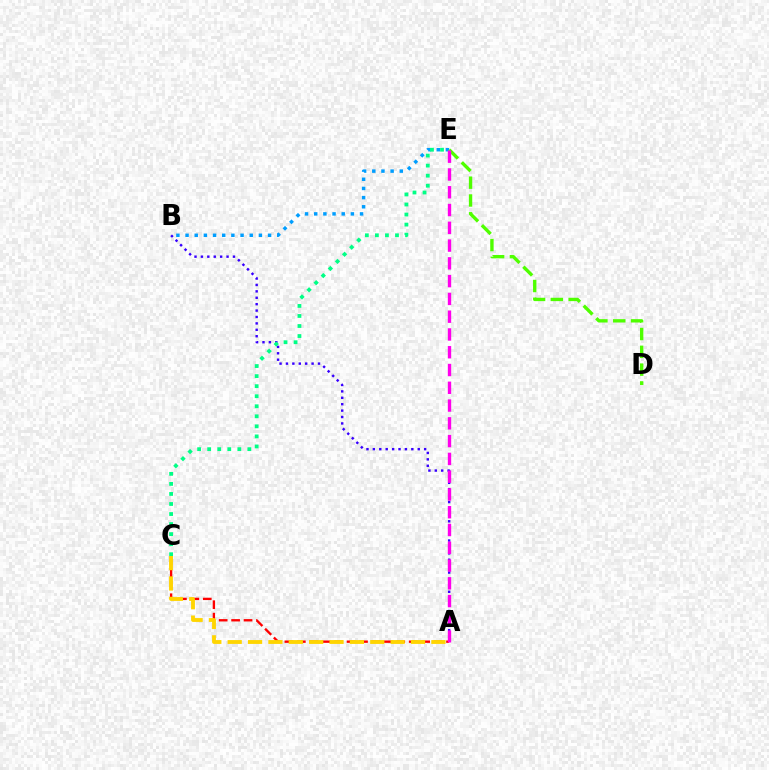{('A', 'B'): [{'color': '#3700ff', 'line_style': 'dotted', 'thickness': 1.74}], ('B', 'E'): [{'color': '#009eff', 'line_style': 'dotted', 'thickness': 2.49}], ('D', 'E'): [{'color': '#4fff00', 'line_style': 'dashed', 'thickness': 2.42}], ('A', 'C'): [{'color': '#ff0000', 'line_style': 'dashed', 'thickness': 1.69}, {'color': '#ffd500', 'line_style': 'dashed', 'thickness': 2.77}], ('C', 'E'): [{'color': '#00ff86', 'line_style': 'dotted', 'thickness': 2.73}], ('A', 'E'): [{'color': '#ff00ed', 'line_style': 'dashed', 'thickness': 2.41}]}